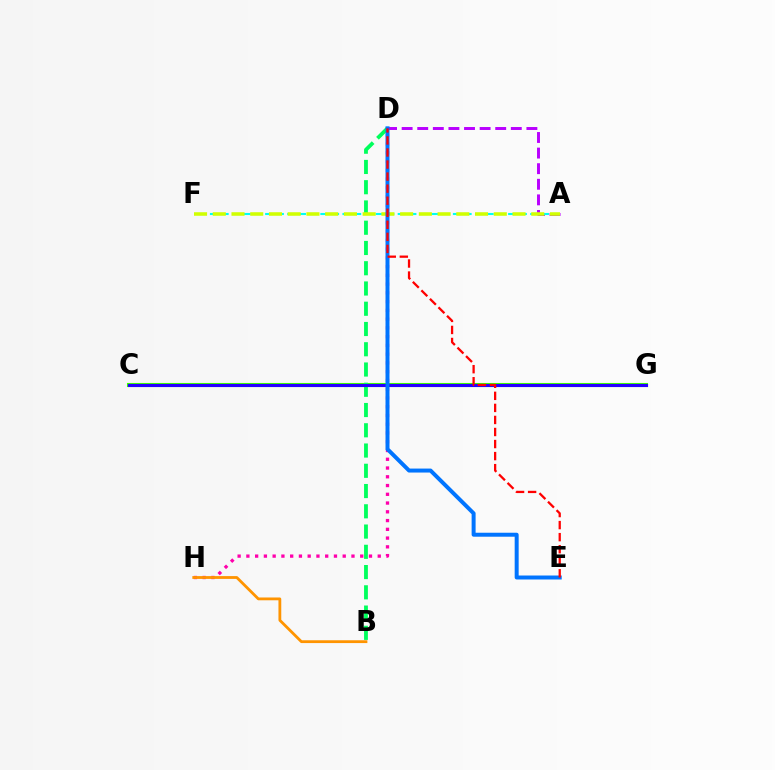{('C', 'G'): [{'color': '#3dff00', 'line_style': 'solid', 'thickness': 2.93}, {'color': '#2500ff', 'line_style': 'solid', 'thickness': 2.23}], ('A', 'D'): [{'color': '#b900ff', 'line_style': 'dashed', 'thickness': 2.12}], ('B', 'D'): [{'color': '#00ff5c', 'line_style': 'dashed', 'thickness': 2.75}], ('A', 'F'): [{'color': '#00fff6', 'line_style': 'dashed', 'thickness': 1.5}, {'color': '#d1ff00', 'line_style': 'dashed', 'thickness': 2.55}], ('D', 'H'): [{'color': '#ff00ac', 'line_style': 'dotted', 'thickness': 2.38}], ('D', 'E'): [{'color': '#0074ff', 'line_style': 'solid', 'thickness': 2.86}, {'color': '#ff0000', 'line_style': 'dashed', 'thickness': 1.64}], ('B', 'H'): [{'color': '#ff9400', 'line_style': 'solid', 'thickness': 2.02}]}